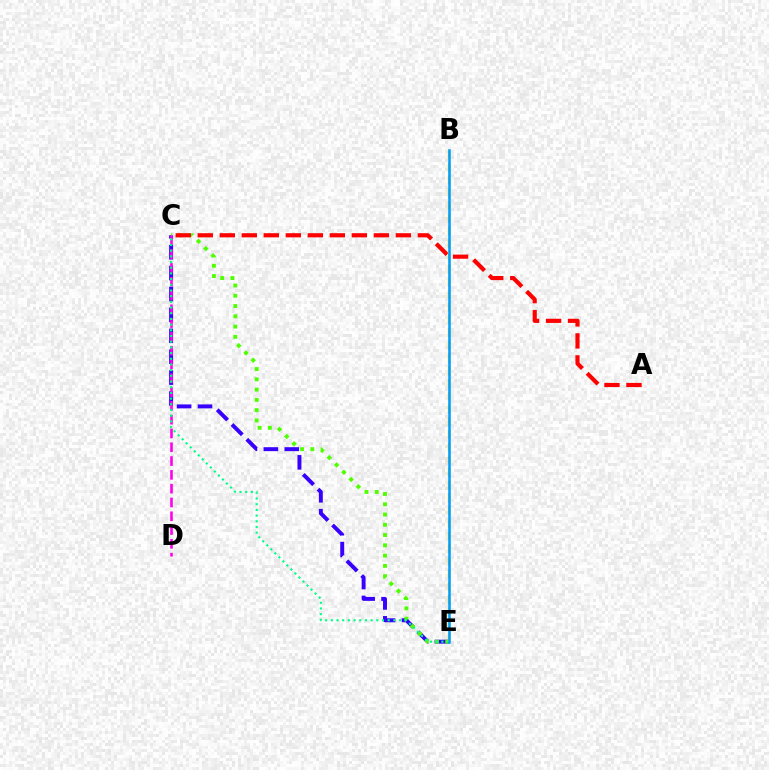{('C', 'E'): [{'color': '#3700ff', 'line_style': 'dashed', 'thickness': 2.84}, {'color': '#4fff00', 'line_style': 'dotted', 'thickness': 2.79}, {'color': '#00ff86', 'line_style': 'dotted', 'thickness': 1.55}], ('A', 'C'): [{'color': '#ff0000', 'line_style': 'dashed', 'thickness': 2.99}], ('C', 'D'): [{'color': '#ff00ed', 'line_style': 'dashed', 'thickness': 1.87}], ('B', 'E'): [{'color': '#ffd500', 'line_style': 'dashed', 'thickness': 1.73}, {'color': '#009eff', 'line_style': 'solid', 'thickness': 1.83}]}